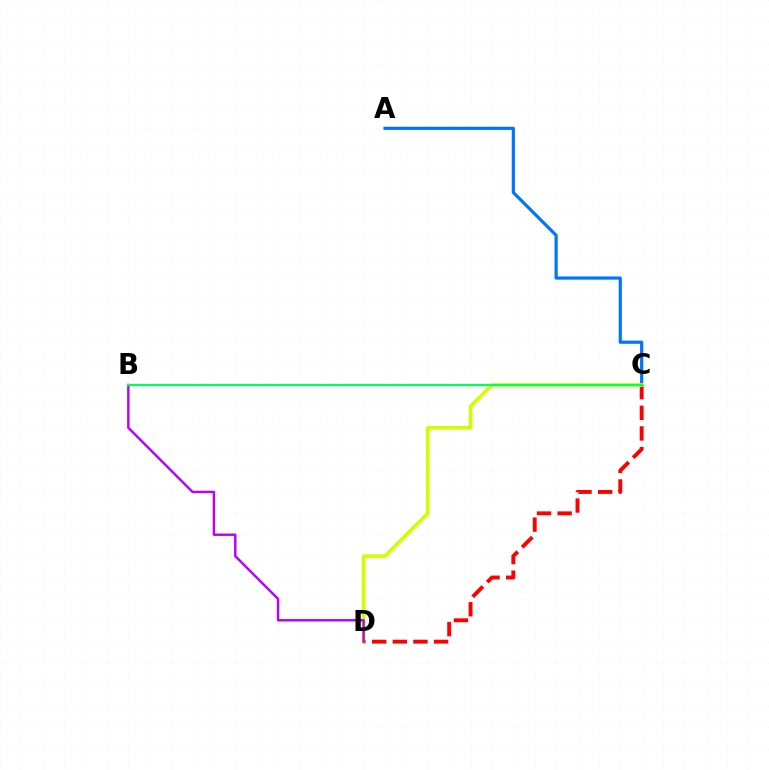{('C', 'D'): [{'color': '#ff0000', 'line_style': 'dashed', 'thickness': 2.8}, {'color': '#d1ff00', 'line_style': 'solid', 'thickness': 2.64}], ('A', 'C'): [{'color': '#0074ff', 'line_style': 'solid', 'thickness': 2.29}], ('B', 'D'): [{'color': '#b900ff', 'line_style': 'solid', 'thickness': 1.75}], ('B', 'C'): [{'color': '#00ff5c', 'line_style': 'solid', 'thickness': 1.59}]}